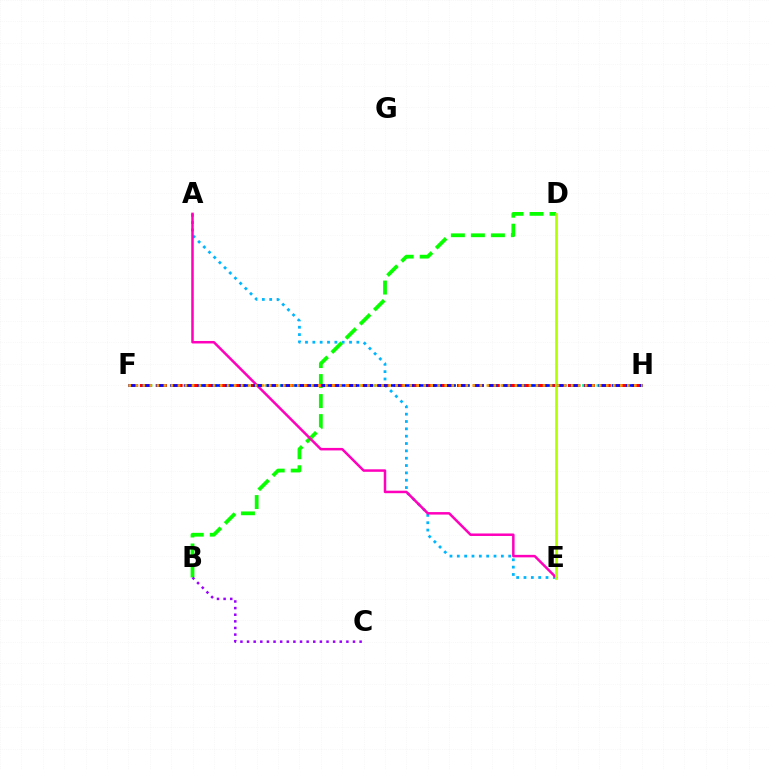{('A', 'E'): [{'color': '#00b5ff', 'line_style': 'dotted', 'thickness': 1.99}, {'color': '#ff00bd', 'line_style': 'solid', 'thickness': 1.81}], ('F', 'H'): [{'color': '#00ff9d', 'line_style': 'dotted', 'thickness': 1.96}, {'color': '#ff0000', 'line_style': 'dashed', 'thickness': 2.15}, {'color': '#0010ff', 'line_style': 'dashed', 'thickness': 1.88}, {'color': '#ffa500', 'line_style': 'dotted', 'thickness': 1.91}], ('B', 'D'): [{'color': '#08ff00', 'line_style': 'dashed', 'thickness': 2.72}], ('B', 'C'): [{'color': '#9b00ff', 'line_style': 'dotted', 'thickness': 1.8}], ('D', 'E'): [{'color': '#b3ff00', 'line_style': 'solid', 'thickness': 1.92}]}